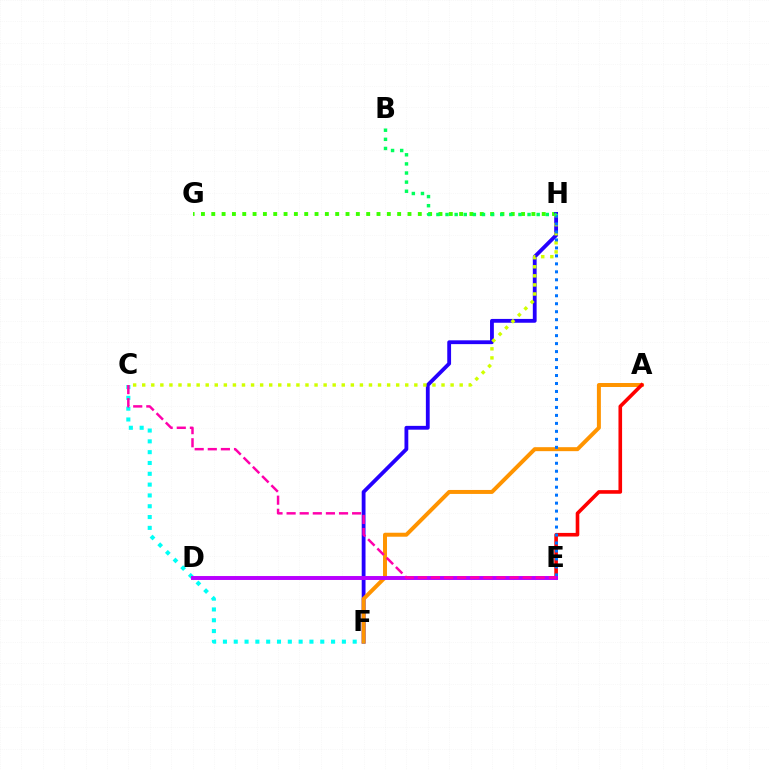{('G', 'H'): [{'color': '#3dff00', 'line_style': 'dotted', 'thickness': 2.81}], ('F', 'H'): [{'color': '#2500ff', 'line_style': 'solid', 'thickness': 2.75}], ('A', 'F'): [{'color': '#ff9400', 'line_style': 'solid', 'thickness': 2.86}], ('C', 'H'): [{'color': '#d1ff00', 'line_style': 'dotted', 'thickness': 2.46}], ('A', 'E'): [{'color': '#ff0000', 'line_style': 'solid', 'thickness': 2.6}], ('C', 'F'): [{'color': '#00fff6', 'line_style': 'dotted', 'thickness': 2.94}], ('E', 'H'): [{'color': '#0074ff', 'line_style': 'dotted', 'thickness': 2.17}], ('B', 'H'): [{'color': '#00ff5c', 'line_style': 'dotted', 'thickness': 2.48}], ('D', 'E'): [{'color': '#b900ff', 'line_style': 'solid', 'thickness': 2.83}], ('C', 'E'): [{'color': '#ff00ac', 'line_style': 'dashed', 'thickness': 1.78}]}